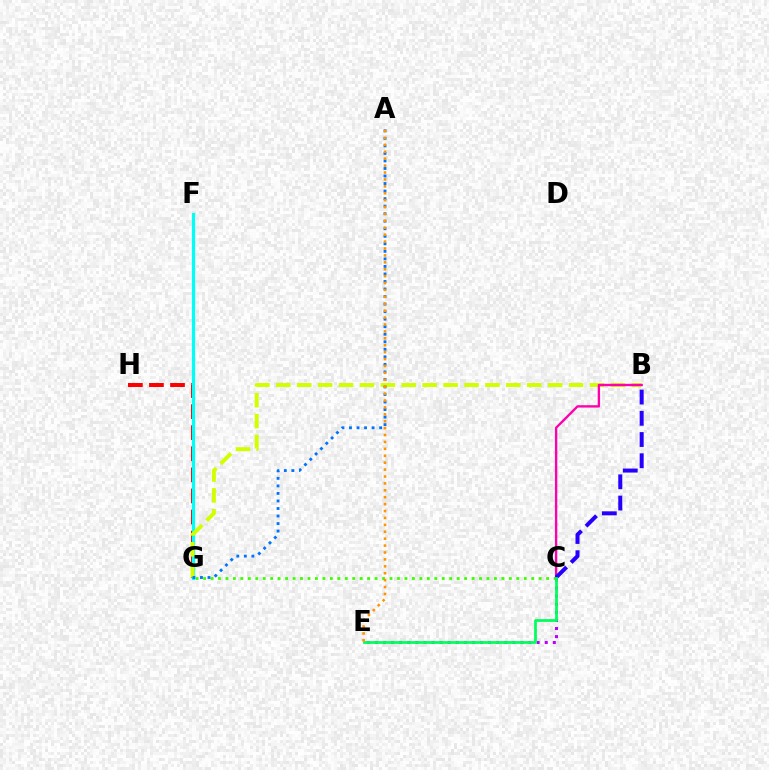{('G', 'H'): [{'color': '#ff0000', 'line_style': 'dashed', 'thickness': 2.86}], ('F', 'G'): [{'color': '#00fff6', 'line_style': 'solid', 'thickness': 2.3}], ('C', 'E'): [{'color': '#b900ff', 'line_style': 'dotted', 'thickness': 2.2}, {'color': '#00ff5c', 'line_style': 'solid', 'thickness': 1.98}], ('C', 'G'): [{'color': '#3dff00', 'line_style': 'dotted', 'thickness': 2.03}], ('B', 'G'): [{'color': '#d1ff00', 'line_style': 'dashed', 'thickness': 2.84}], ('B', 'C'): [{'color': '#ff00ac', 'line_style': 'solid', 'thickness': 1.7}, {'color': '#2500ff', 'line_style': 'dashed', 'thickness': 2.88}], ('A', 'G'): [{'color': '#0074ff', 'line_style': 'dotted', 'thickness': 2.05}], ('A', 'E'): [{'color': '#ff9400', 'line_style': 'dotted', 'thickness': 1.88}]}